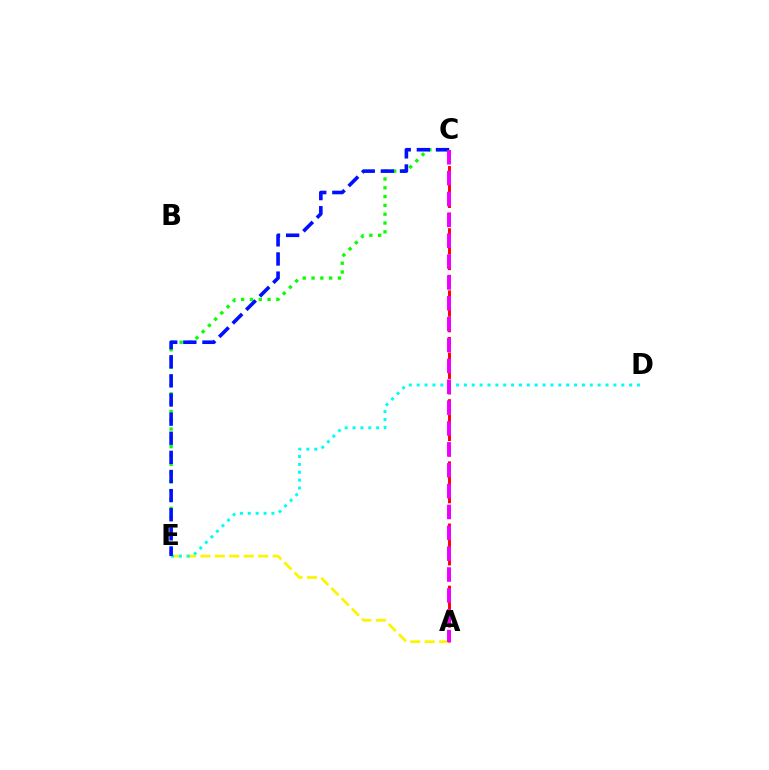{('A', 'E'): [{'color': '#fcf500', 'line_style': 'dashed', 'thickness': 1.96}], ('A', 'C'): [{'color': '#ff0000', 'line_style': 'dashed', 'thickness': 2.11}, {'color': '#ee00ff', 'line_style': 'dashed', 'thickness': 2.83}], ('D', 'E'): [{'color': '#00fff6', 'line_style': 'dotted', 'thickness': 2.14}], ('C', 'E'): [{'color': '#08ff00', 'line_style': 'dotted', 'thickness': 2.39}, {'color': '#0010ff', 'line_style': 'dashed', 'thickness': 2.6}]}